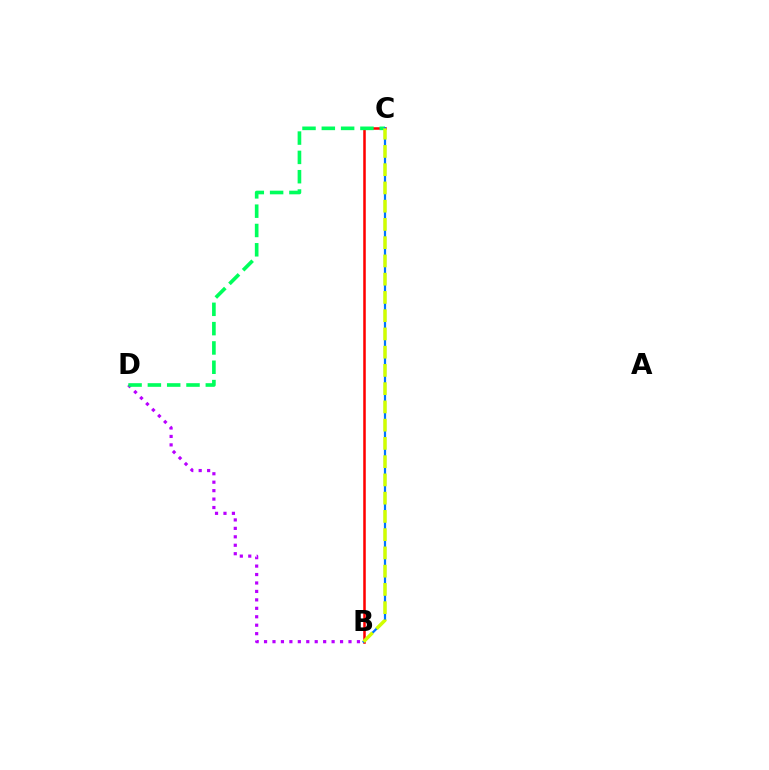{('B', 'D'): [{'color': '#b900ff', 'line_style': 'dotted', 'thickness': 2.29}], ('B', 'C'): [{'color': '#ff0000', 'line_style': 'solid', 'thickness': 1.82}, {'color': '#0074ff', 'line_style': 'solid', 'thickness': 1.6}, {'color': '#d1ff00', 'line_style': 'dashed', 'thickness': 2.48}], ('C', 'D'): [{'color': '#00ff5c', 'line_style': 'dashed', 'thickness': 2.62}]}